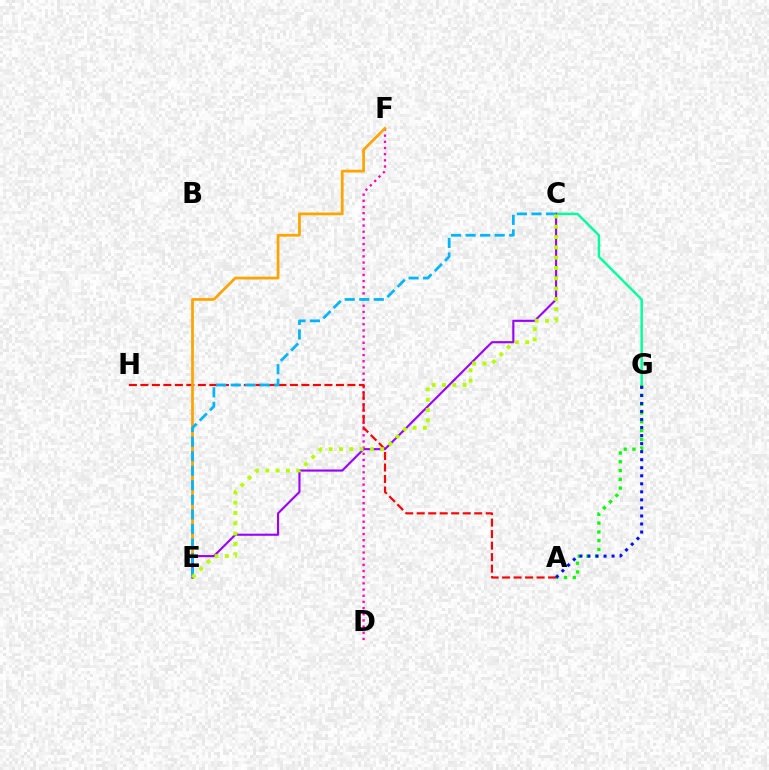{('D', 'F'): [{'color': '#ff00bd', 'line_style': 'dotted', 'thickness': 1.68}], ('C', 'G'): [{'color': '#00ff9d', 'line_style': 'solid', 'thickness': 1.76}], ('A', 'H'): [{'color': '#ff0000', 'line_style': 'dashed', 'thickness': 1.56}], ('E', 'F'): [{'color': '#ffa500', 'line_style': 'solid', 'thickness': 1.98}], ('A', 'G'): [{'color': '#08ff00', 'line_style': 'dotted', 'thickness': 2.38}, {'color': '#0010ff', 'line_style': 'dotted', 'thickness': 2.18}], ('C', 'E'): [{'color': '#9b00ff', 'line_style': 'solid', 'thickness': 1.53}, {'color': '#00b5ff', 'line_style': 'dashed', 'thickness': 1.98}, {'color': '#b3ff00', 'line_style': 'dotted', 'thickness': 2.8}]}